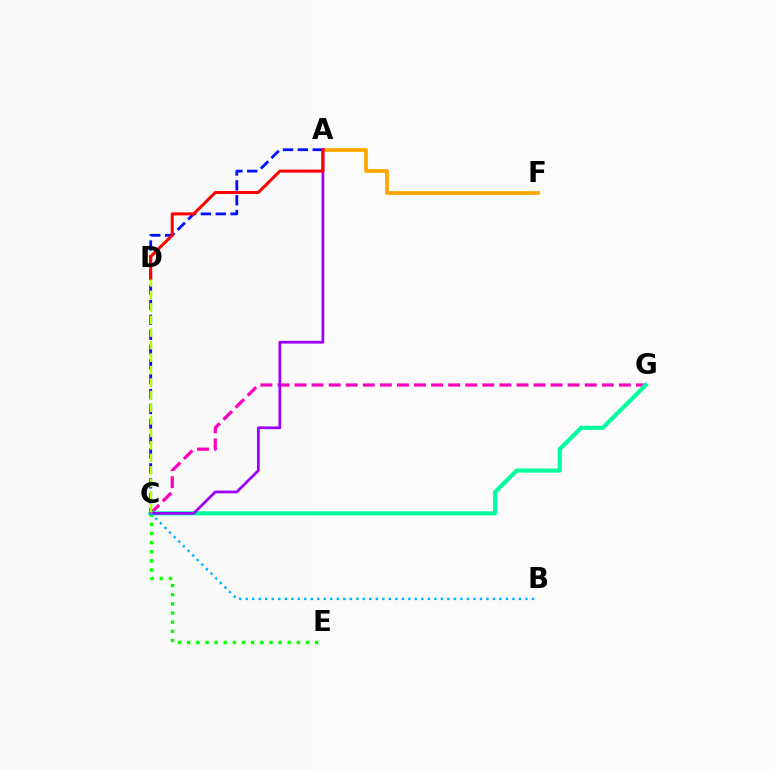{('C', 'G'): [{'color': '#ff00bd', 'line_style': 'dashed', 'thickness': 2.32}, {'color': '#00ff9d', 'line_style': 'solid', 'thickness': 2.98}], ('C', 'E'): [{'color': '#08ff00', 'line_style': 'dotted', 'thickness': 2.48}], ('A', 'F'): [{'color': '#ffa500', 'line_style': 'solid', 'thickness': 2.7}], ('A', 'C'): [{'color': '#0010ff', 'line_style': 'dashed', 'thickness': 2.02}, {'color': '#9b00ff', 'line_style': 'solid', 'thickness': 1.98}], ('B', 'C'): [{'color': '#00b5ff', 'line_style': 'dotted', 'thickness': 1.77}], ('C', 'D'): [{'color': '#b3ff00', 'line_style': 'dashed', 'thickness': 1.7}], ('A', 'D'): [{'color': '#ff0000', 'line_style': 'solid', 'thickness': 2.18}]}